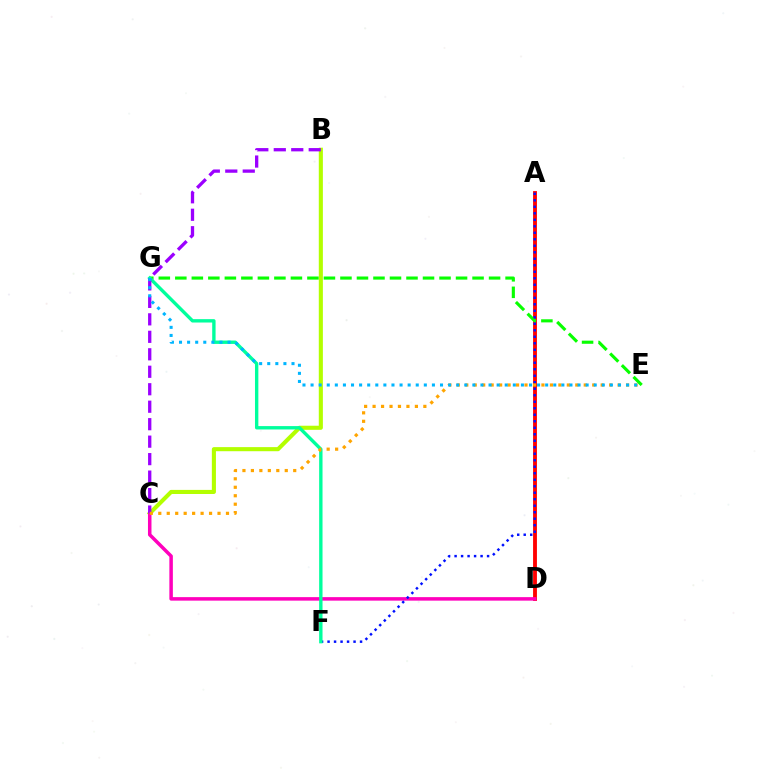{('B', 'C'): [{'color': '#b3ff00', 'line_style': 'solid', 'thickness': 2.95}, {'color': '#9b00ff', 'line_style': 'dashed', 'thickness': 2.37}], ('A', 'D'): [{'color': '#ff0000', 'line_style': 'solid', 'thickness': 2.77}], ('C', 'D'): [{'color': '#ff00bd', 'line_style': 'solid', 'thickness': 2.52}], ('E', 'G'): [{'color': '#08ff00', 'line_style': 'dashed', 'thickness': 2.24}, {'color': '#00b5ff', 'line_style': 'dotted', 'thickness': 2.2}], ('A', 'F'): [{'color': '#0010ff', 'line_style': 'dotted', 'thickness': 1.77}], ('F', 'G'): [{'color': '#00ff9d', 'line_style': 'solid', 'thickness': 2.43}], ('C', 'E'): [{'color': '#ffa500', 'line_style': 'dotted', 'thickness': 2.3}]}